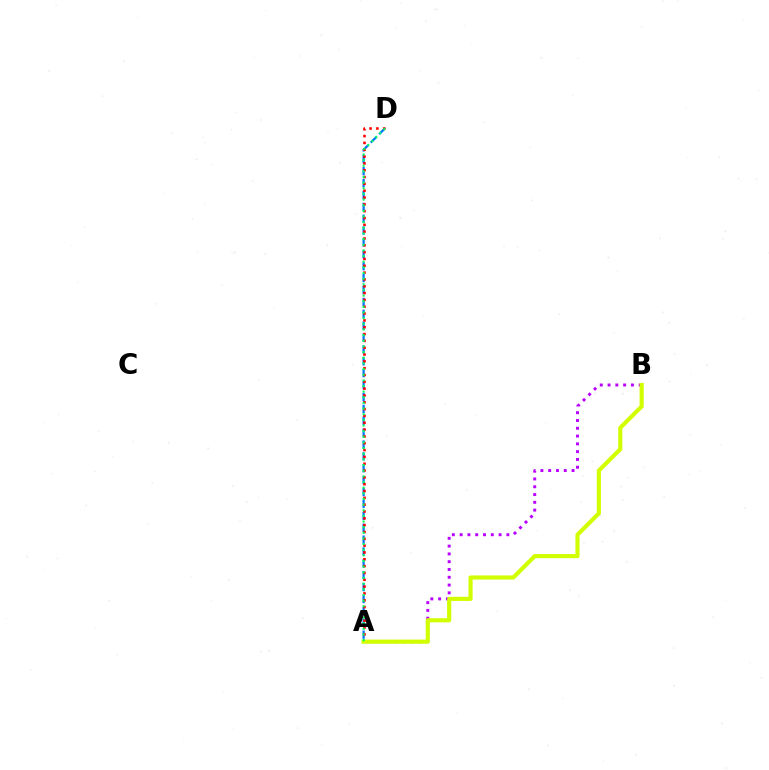{('A', 'D'): [{'color': '#0074ff', 'line_style': 'dashed', 'thickness': 1.61}, {'color': '#ff0000', 'line_style': 'dotted', 'thickness': 1.85}, {'color': '#00ff5c', 'line_style': 'dotted', 'thickness': 1.53}], ('A', 'B'): [{'color': '#b900ff', 'line_style': 'dotted', 'thickness': 2.12}, {'color': '#d1ff00', 'line_style': 'solid', 'thickness': 2.99}]}